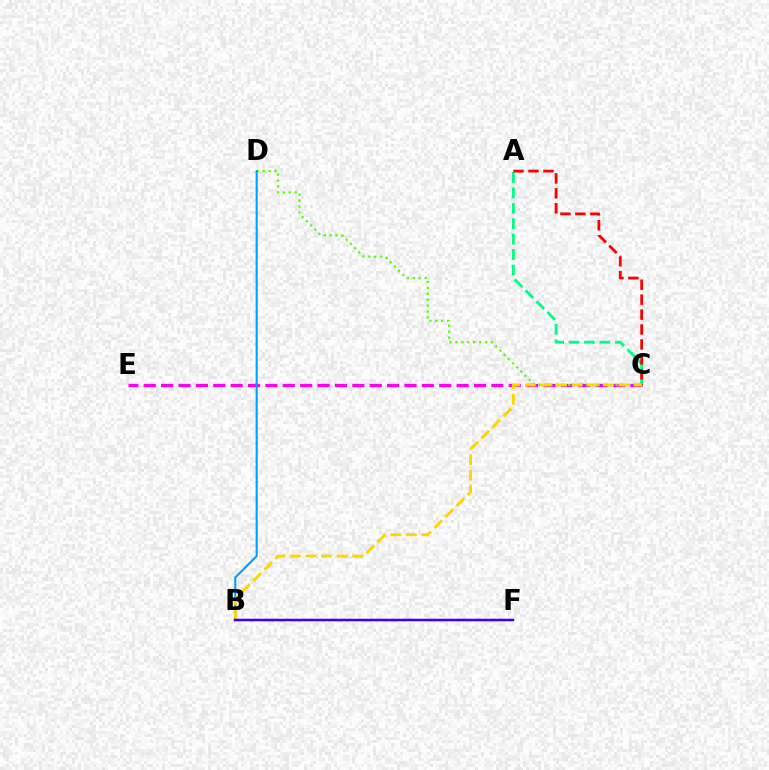{('C', 'E'): [{'color': '#ff00ed', 'line_style': 'dashed', 'thickness': 2.36}], ('C', 'D'): [{'color': '#4fff00', 'line_style': 'dotted', 'thickness': 1.61}], ('A', 'C'): [{'color': '#00ff86', 'line_style': 'dashed', 'thickness': 2.09}, {'color': '#ff0000', 'line_style': 'dashed', 'thickness': 2.03}], ('B', 'D'): [{'color': '#009eff', 'line_style': 'solid', 'thickness': 1.5}], ('B', 'C'): [{'color': '#ffd500', 'line_style': 'dashed', 'thickness': 2.12}], ('B', 'F'): [{'color': '#3700ff', 'line_style': 'solid', 'thickness': 1.8}]}